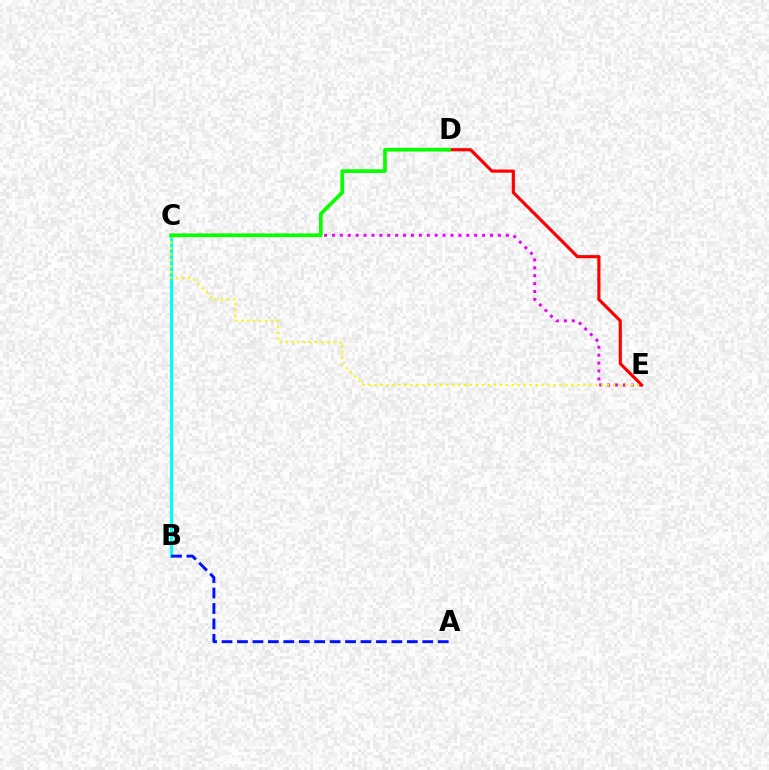{('B', 'C'): [{'color': '#00fff6', 'line_style': 'solid', 'thickness': 2.24}], ('C', 'E'): [{'color': '#ee00ff', 'line_style': 'dotted', 'thickness': 2.15}, {'color': '#fcf500', 'line_style': 'dotted', 'thickness': 1.62}], ('D', 'E'): [{'color': '#ff0000', 'line_style': 'solid', 'thickness': 2.27}], ('A', 'B'): [{'color': '#0010ff', 'line_style': 'dashed', 'thickness': 2.1}], ('C', 'D'): [{'color': '#08ff00', 'line_style': 'solid', 'thickness': 2.65}]}